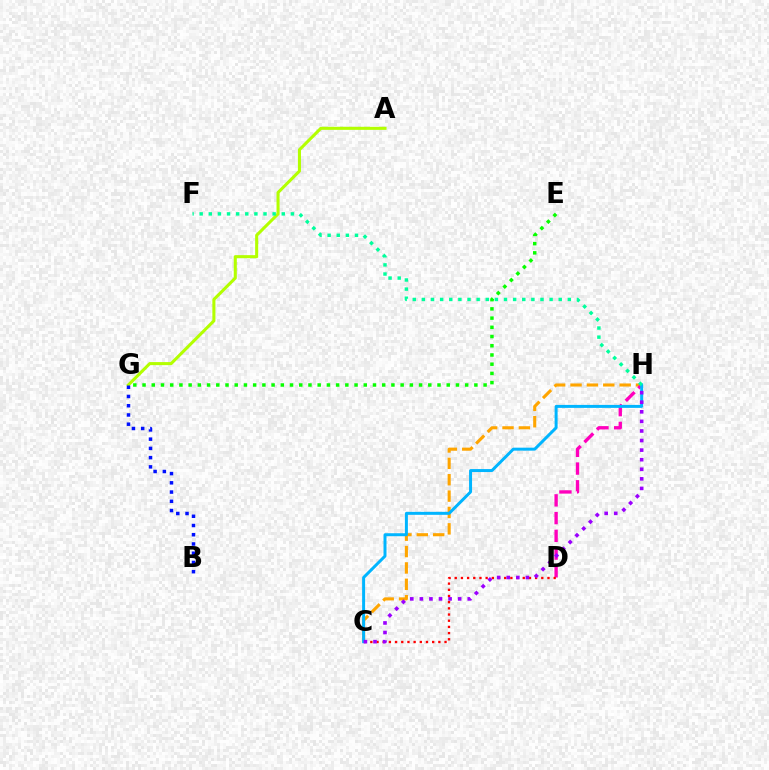{('C', 'H'): [{'color': '#ffa500', 'line_style': 'dashed', 'thickness': 2.22}, {'color': '#00b5ff', 'line_style': 'solid', 'thickness': 2.14}, {'color': '#9b00ff', 'line_style': 'dotted', 'thickness': 2.6}], ('A', 'G'): [{'color': '#b3ff00', 'line_style': 'solid', 'thickness': 2.2}], ('D', 'H'): [{'color': '#ff00bd', 'line_style': 'dashed', 'thickness': 2.41}], ('E', 'G'): [{'color': '#08ff00', 'line_style': 'dotted', 'thickness': 2.5}], ('C', 'D'): [{'color': '#ff0000', 'line_style': 'dotted', 'thickness': 1.68}], ('F', 'H'): [{'color': '#00ff9d', 'line_style': 'dotted', 'thickness': 2.48}], ('B', 'G'): [{'color': '#0010ff', 'line_style': 'dotted', 'thickness': 2.51}]}